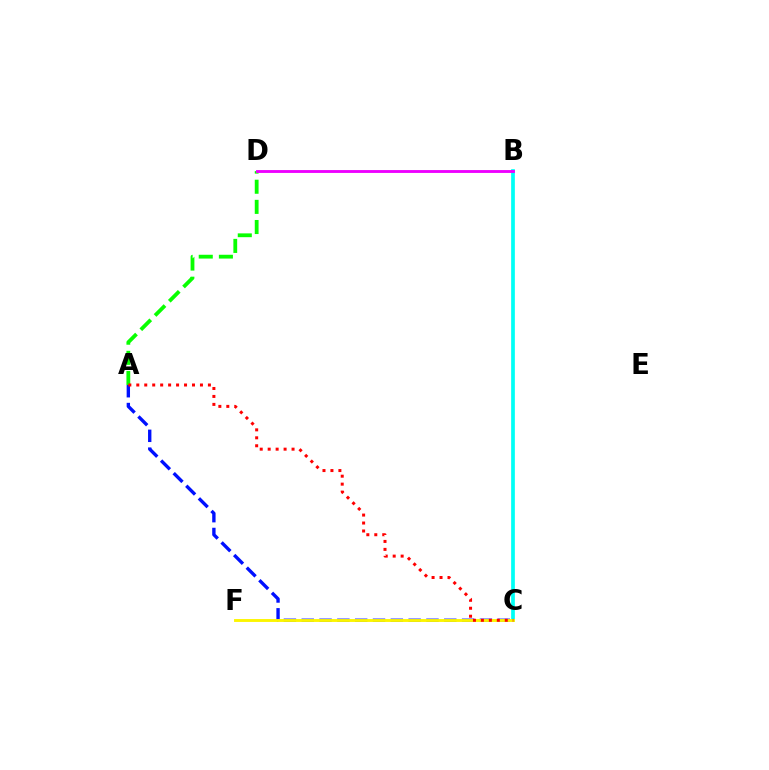{('A', 'C'): [{'color': '#0010ff', 'line_style': 'dashed', 'thickness': 2.42}, {'color': '#ff0000', 'line_style': 'dotted', 'thickness': 2.16}], ('A', 'D'): [{'color': '#08ff00', 'line_style': 'dashed', 'thickness': 2.74}], ('B', 'C'): [{'color': '#00fff6', 'line_style': 'solid', 'thickness': 2.68}], ('B', 'D'): [{'color': '#ee00ff', 'line_style': 'solid', 'thickness': 2.06}], ('C', 'F'): [{'color': '#fcf500', 'line_style': 'solid', 'thickness': 2.07}]}